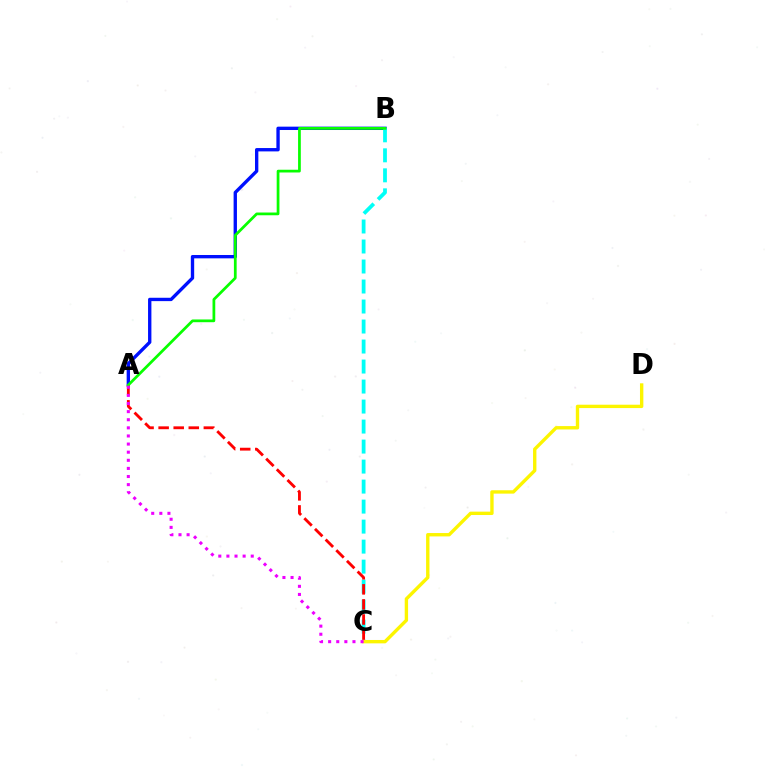{('A', 'B'): [{'color': '#0010ff', 'line_style': 'solid', 'thickness': 2.41}, {'color': '#08ff00', 'line_style': 'solid', 'thickness': 1.98}], ('B', 'C'): [{'color': '#00fff6', 'line_style': 'dashed', 'thickness': 2.72}], ('C', 'D'): [{'color': '#fcf500', 'line_style': 'solid', 'thickness': 2.42}], ('A', 'C'): [{'color': '#ff0000', 'line_style': 'dashed', 'thickness': 2.05}, {'color': '#ee00ff', 'line_style': 'dotted', 'thickness': 2.2}]}